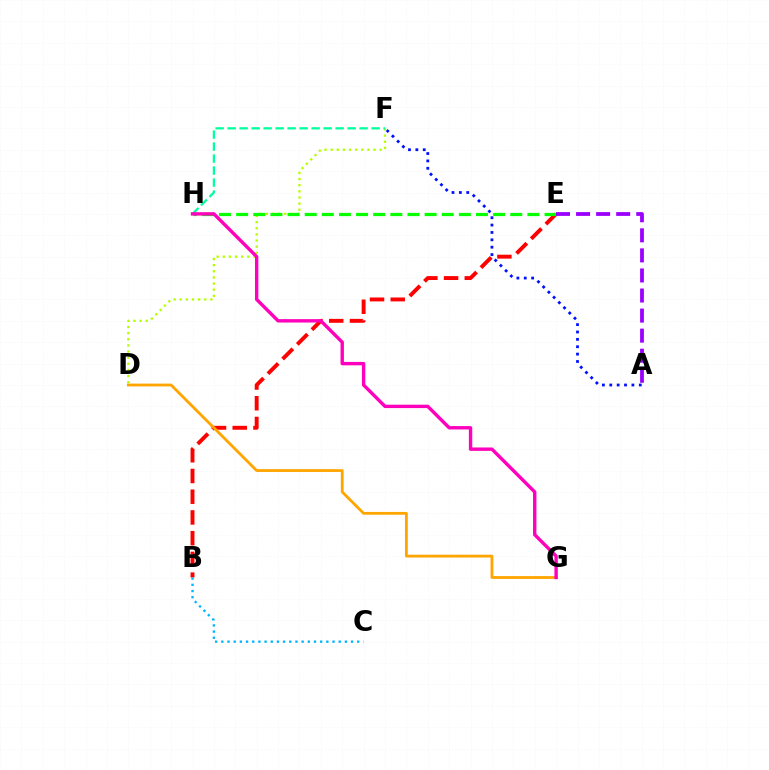{('B', 'E'): [{'color': '#ff0000', 'line_style': 'dashed', 'thickness': 2.82}], ('A', 'F'): [{'color': '#0010ff', 'line_style': 'dotted', 'thickness': 2.0}], ('D', 'F'): [{'color': '#b3ff00', 'line_style': 'dotted', 'thickness': 1.67}], ('E', 'H'): [{'color': '#08ff00', 'line_style': 'dashed', 'thickness': 2.33}], ('A', 'E'): [{'color': '#9b00ff', 'line_style': 'dashed', 'thickness': 2.73}], ('F', 'H'): [{'color': '#00ff9d', 'line_style': 'dashed', 'thickness': 1.63}], ('D', 'G'): [{'color': '#ffa500', 'line_style': 'solid', 'thickness': 2.01}], ('G', 'H'): [{'color': '#ff00bd', 'line_style': 'solid', 'thickness': 2.44}], ('B', 'C'): [{'color': '#00b5ff', 'line_style': 'dotted', 'thickness': 1.68}]}